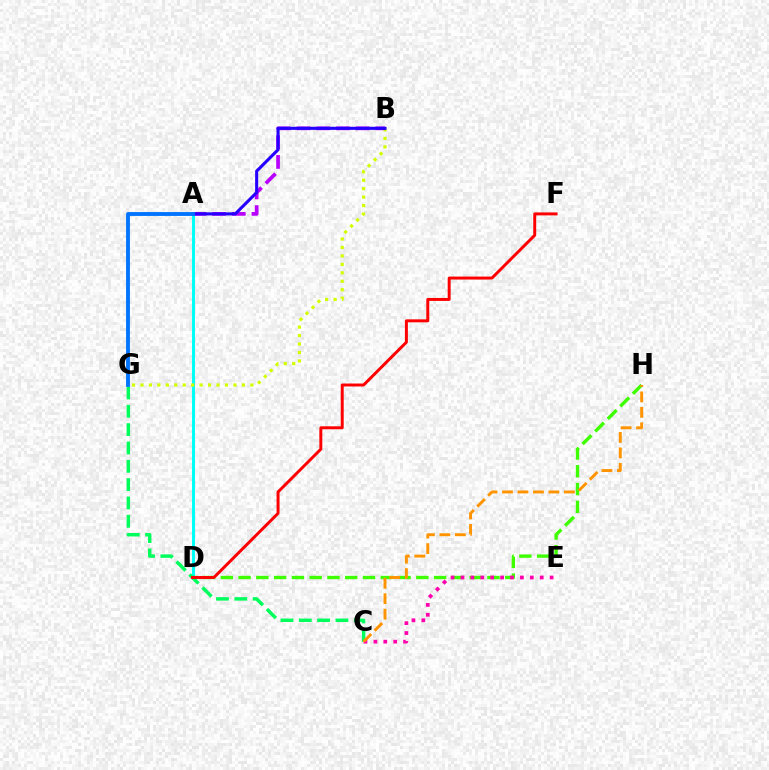{('A', 'D'): [{'color': '#00fff6', 'line_style': 'solid', 'thickness': 2.19}], ('D', 'H'): [{'color': '#3dff00', 'line_style': 'dashed', 'thickness': 2.41}], ('B', 'G'): [{'color': '#d1ff00', 'line_style': 'dotted', 'thickness': 2.3}], ('C', 'G'): [{'color': '#00ff5c', 'line_style': 'dashed', 'thickness': 2.49}], ('A', 'B'): [{'color': '#b900ff', 'line_style': 'dashed', 'thickness': 2.67}, {'color': '#2500ff', 'line_style': 'solid', 'thickness': 2.22}], ('C', 'E'): [{'color': '#ff00ac', 'line_style': 'dotted', 'thickness': 2.69}], ('D', 'F'): [{'color': '#ff0000', 'line_style': 'solid', 'thickness': 2.13}], ('A', 'G'): [{'color': '#0074ff', 'line_style': 'solid', 'thickness': 2.78}], ('C', 'H'): [{'color': '#ff9400', 'line_style': 'dashed', 'thickness': 2.1}]}